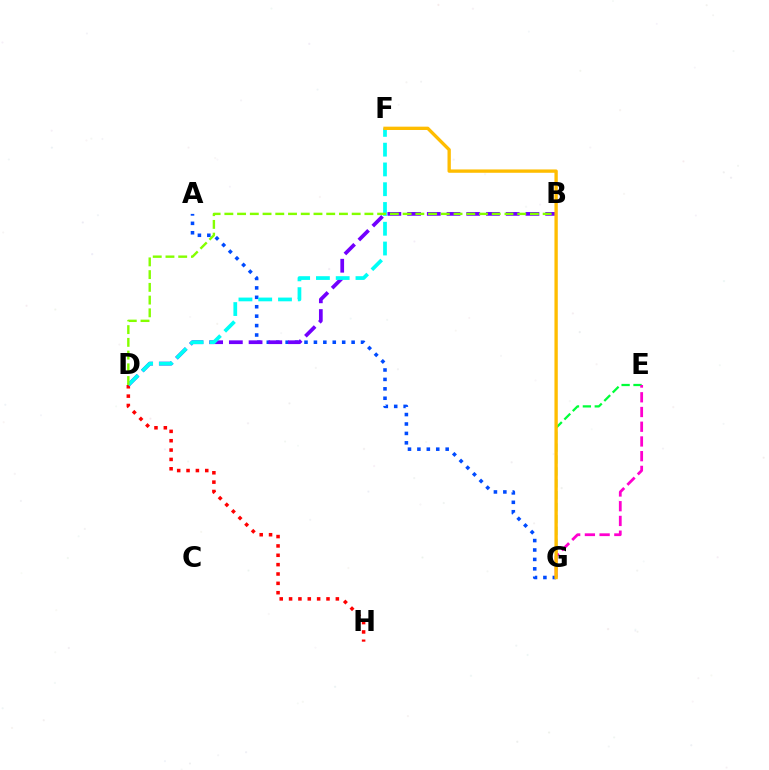{('A', 'G'): [{'color': '#004bff', 'line_style': 'dotted', 'thickness': 2.56}], ('D', 'H'): [{'color': '#ff0000', 'line_style': 'dotted', 'thickness': 2.54}], ('E', 'G'): [{'color': '#00ff39', 'line_style': 'dashed', 'thickness': 1.62}, {'color': '#ff00cf', 'line_style': 'dashed', 'thickness': 2.0}], ('B', 'D'): [{'color': '#7200ff', 'line_style': 'dashed', 'thickness': 2.68}, {'color': '#84ff00', 'line_style': 'dashed', 'thickness': 1.73}], ('D', 'F'): [{'color': '#00fff6', 'line_style': 'dashed', 'thickness': 2.69}], ('F', 'G'): [{'color': '#ffbd00', 'line_style': 'solid', 'thickness': 2.4}]}